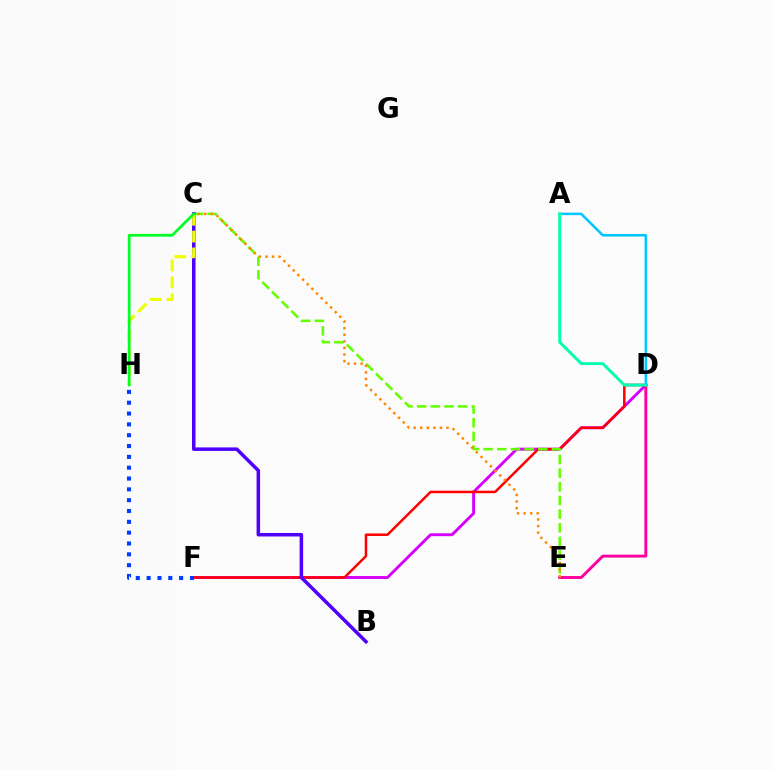{('D', 'F'): [{'color': '#d600ff', 'line_style': 'solid', 'thickness': 2.09}, {'color': '#ff0000', 'line_style': 'solid', 'thickness': 1.8}], ('D', 'E'): [{'color': '#ff00a0', 'line_style': 'solid', 'thickness': 2.11}], ('C', 'E'): [{'color': '#66ff00', 'line_style': 'dashed', 'thickness': 1.85}, {'color': '#ff8800', 'line_style': 'dotted', 'thickness': 1.79}], ('A', 'D'): [{'color': '#00c7ff', 'line_style': 'solid', 'thickness': 1.83}, {'color': '#00ffaf', 'line_style': 'solid', 'thickness': 2.13}], ('B', 'C'): [{'color': '#4f00ff', 'line_style': 'solid', 'thickness': 2.52}], ('F', 'H'): [{'color': '#003fff', 'line_style': 'dotted', 'thickness': 2.94}], ('C', 'H'): [{'color': '#eeff00', 'line_style': 'dashed', 'thickness': 2.28}, {'color': '#00ff27', 'line_style': 'solid', 'thickness': 1.98}]}